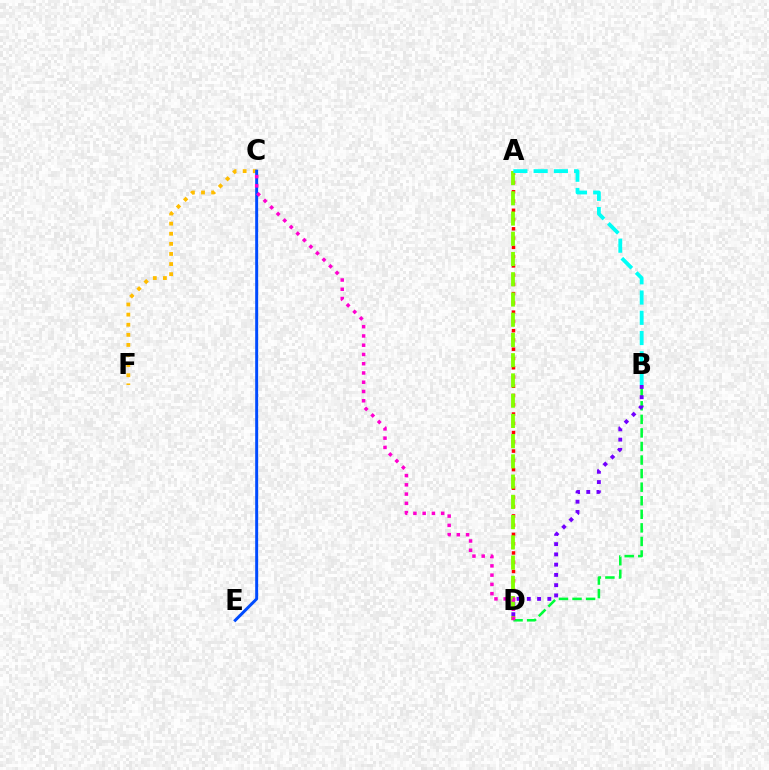{('B', 'D'): [{'color': '#00ff39', 'line_style': 'dashed', 'thickness': 1.84}, {'color': '#7200ff', 'line_style': 'dotted', 'thickness': 2.79}], ('C', 'F'): [{'color': '#ffbd00', 'line_style': 'dotted', 'thickness': 2.74}], ('A', 'D'): [{'color': '#ff0000', 'line_style': 'dotted', 'thickness': 2.52}, {'color': '#84ff00', 'line_style': 'dashed', 'thickness': 2.75}], ('A', 'B'): [{'color': '#00fff6', 'line_style': 'dashed', 'thickness': 2.75}], ('C', 'E'): [{'color': '#004bff', 'line_style': 'solid', 'thickness': 2.13}], ('C', 'D'): [{'color': '#ff00cf', 'line_style': 'dotted', 'thickness': 2.51}]}